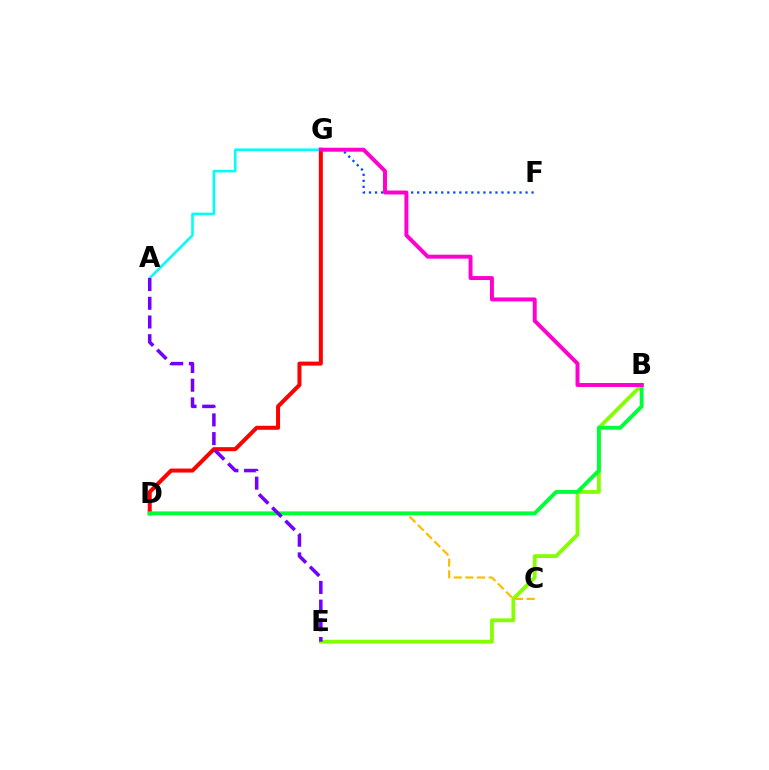{('B', 'E'): [{'color': '#84ff00', 'line_style': 'solid', 'thickness': 2.73}], ('F', 'G'): [{'color': '#004bff', 'line_style': 'dotted', 'thickness': 1.64}], ('D', 'G'): [{'color': '#ff0000', 'line_style': 'solid', 'thickness': 2.89}], ('C', 'D'): [{'color': '#ffbd00', 'line_style': 'dashed', 'thickness': 1.59}], ('B', 'D'): [{'color': '#00ff39', 'line_style': 'solid', 'thickness': 2.79}], ('A', 'G'): [{'color': '#00fff6', 'line_style': 'solid', 'thickness': 1.85}], ('B', 'G'): [{'color': '#ff00cf', 'line_style': 'solid', 'thickness': 2.84}], ('A', 'E'): [{'color': '#7200ff', 'line_style': 'dashed', 'thickness': 2.54}]}